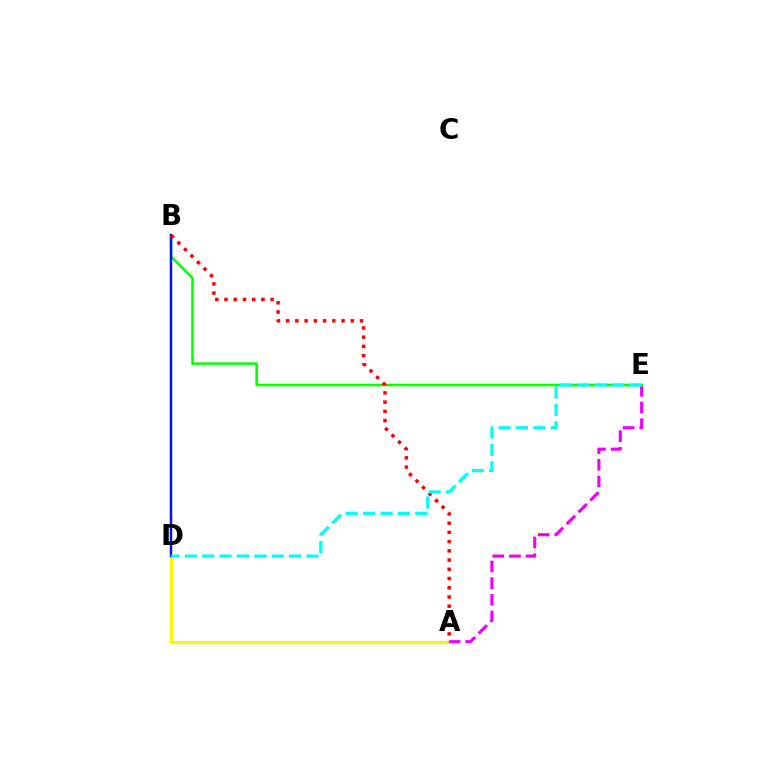{('A', 'D'): [{'color': '#fcf500', 'line_style': 'solid', 'thickness': 2.18}], ('A', 'E'): [{'color': '#ee00ff', 'line_style': 'dashed', 'thickness': 2.27}], ('B', 'E'): [{'color': '#08ff00', 'line_style': 'solid', 'thickness': 1.84}], ('B', 'D'): [{'color': '#0010ff', 'line_style': 'solid', 'thickness': 1.76}], ('A', 'B'): [{'color': '#ff0000', 'line_style': 'dotted', 'thickness': 2.51}], ('D', 'E'): [{'color': '#00fff6', 'line_style': 'dashed', 'thickness': 2.36}]}